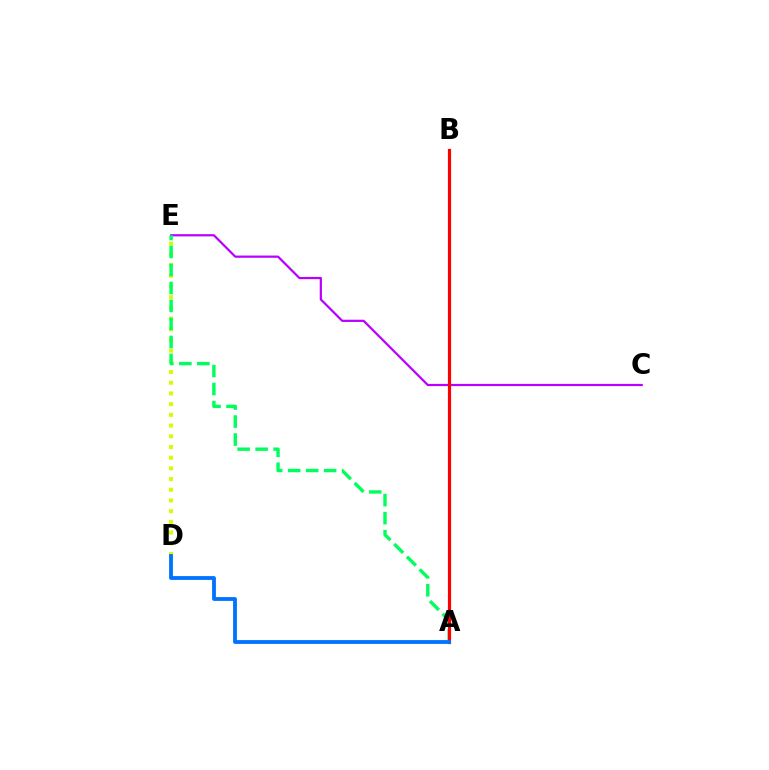{('C', 'E'): [{'color': '#b900ff', 'line_style': 'solid', 'thickness': 1.59}], ('D', 'E'): [{'color': '#d1ff00', 'line_style': 'dotted', 'thickness': 2.91}], ('A', 'E'): [{'color': '#00ff5c', 'line_style': 'dashed', 'thickness': 2.44}], ('A', 'B'): [{'color': '#ff0000', 'line_style': 'solid', 'thickness': 2.29}], ('A', 'D'): [{'color': '#0074ff', 'line_style': 'solid', 'thickness': 2.75}]}